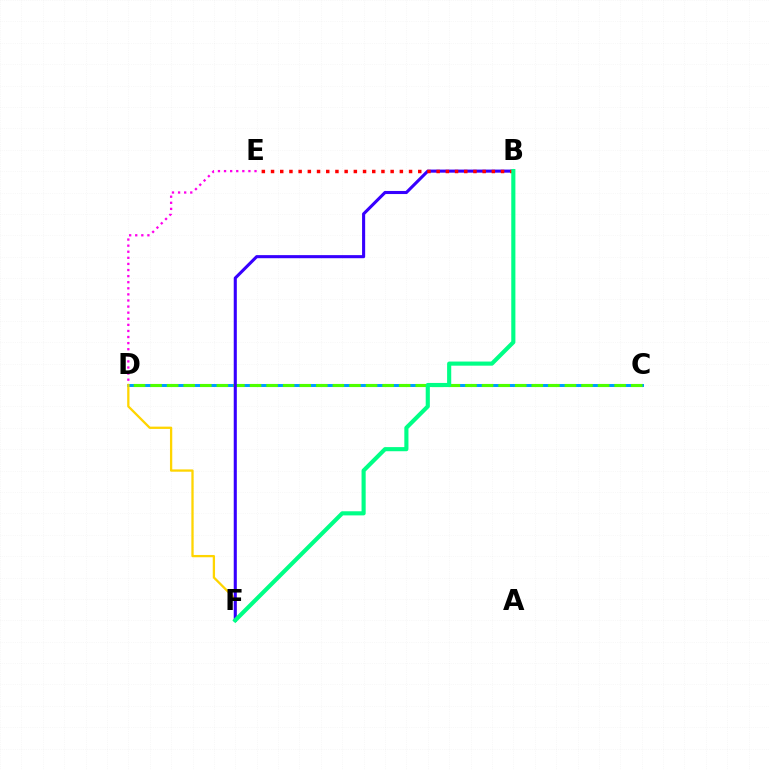{('D', 'E'): [{'color': '#ff00ed', 'line_style': 'dotted', 'thickness': 1.66}], ('C', 'D'): [{'color': '#009eff', 'line_style': 'solid', 'thickness': 2.15}, {'color': '#4fff00', 'line_style': 'dashed', 'thickness': 2.25}], ('D', 'F'): [{'color': '#ffd500', 'line_style': 'solid', 'thickness': 1.65}], ('B', 'F'): [{'color': '#3700ff', 'line_style': 'solid', 'thickness': 2.22}, {'color': '#00ff86', 'line_style': 'solid', 'thickness': 2.97}], ('B', 'E'): [{'color': '#ff0000', 'line_style': 'dotted', 'thickness': 2.5}]}